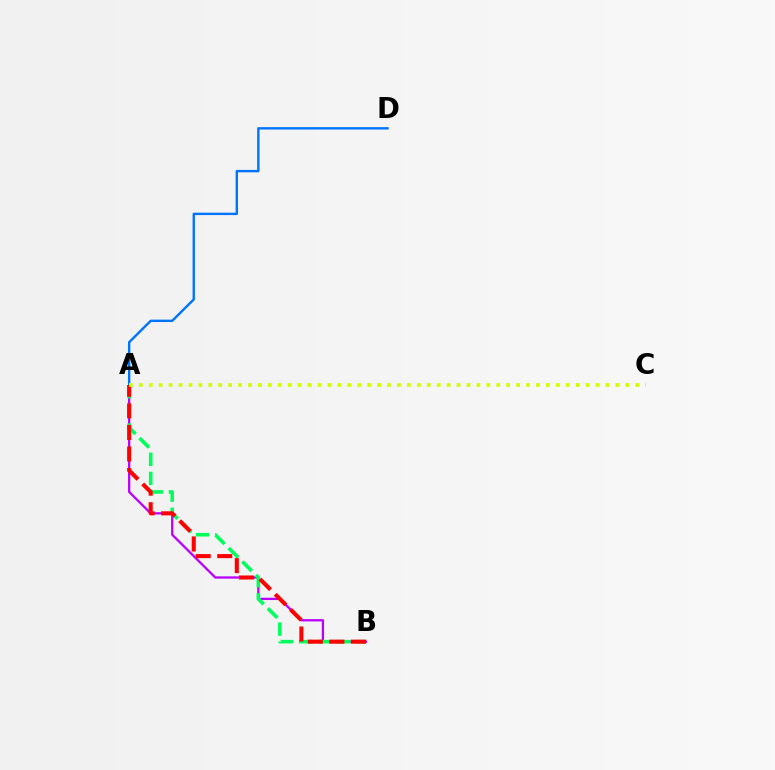{('A', 'B'): [{'color': '#b900ff', 'line_style': 'solid', 'thickness': 1.64}, {'color': '#00ff5c', 'line_style': 'dashed', 'thickness': 2.6}, {'color': '#ff0000', 'line_style': 'dashed', 'thickness': 2.93}], ('A', 'D'): [{'color': '#0074ff', 'line_style': 'solid', 'thickness': 1.73}], ('A', 'C'): [{'color': '#d1ff00', 'line_style': 'dotted', 'thickness': 2.7}]}